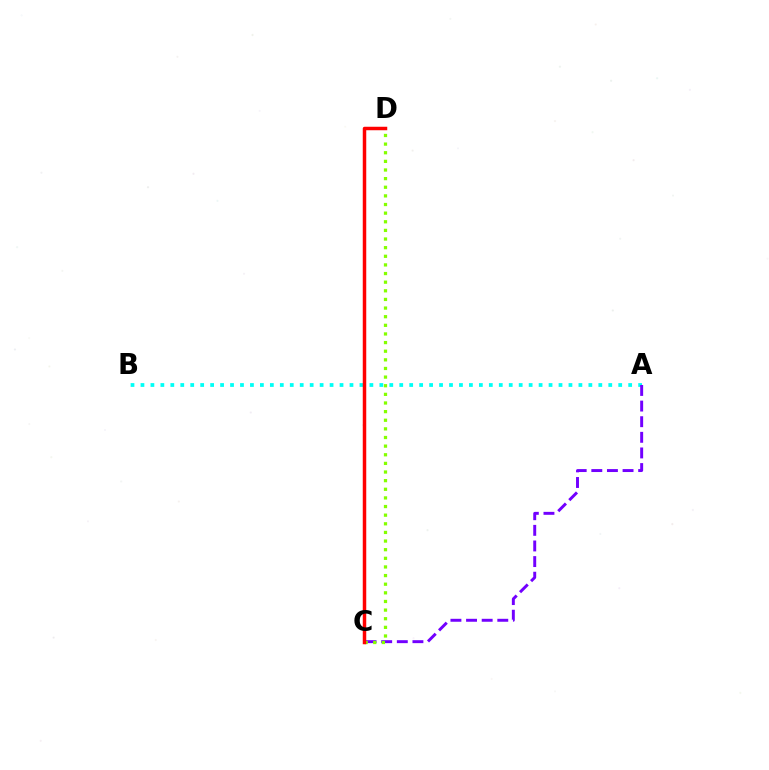{('A', 'B'): [{'color': '#00fff6', 'line_style': 'dotted', 'thickness': 2.7}], ('A', 'C'): [{'color': '#7200ff', 'line_style': 'dashed', 'thickness': 2.12}], ('C', 'D'): [{'color': '#84ff00', 'line_style': 'dotted', 'thickness': 2.34}, {'color': '#ff0000', 'line_style': 'solid', 'thickness': 2.51}]}